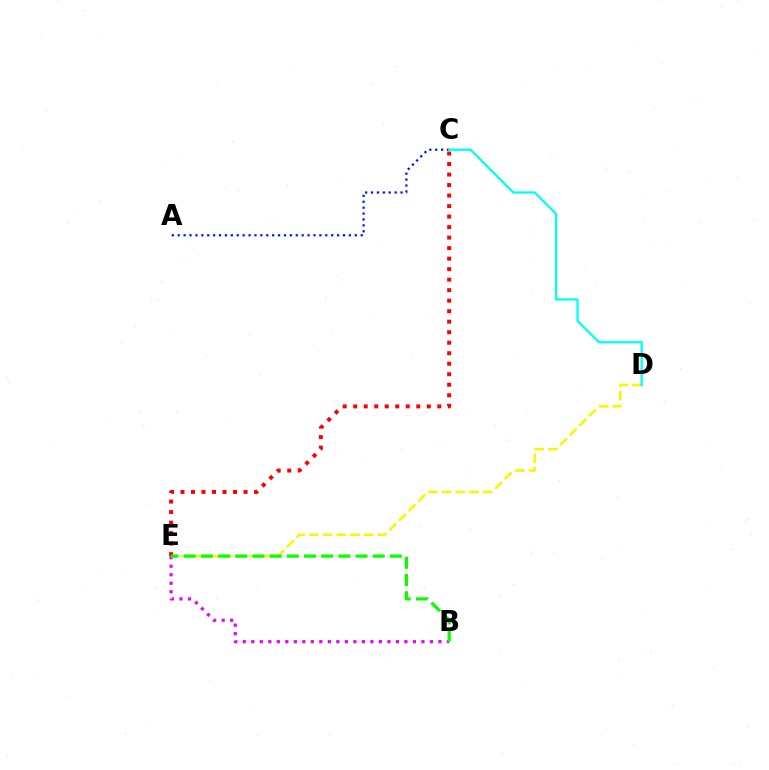{('B', 'E'): [{'color': '#ee00ff', 'line_style': 'dotted', 'thickness': 2.31}, {'color': '#08ff00', 'line_style': 'dashed', 'thickness': 2.33}], ('C', 'E'): [{'color': '#ff0000', 'line_style': 'dotted', 'thickness': 2.86}], ('A', 'C'): [{'color': '#0010ff', 'line_style': 'dotted', 'thickness': 1.6}], ('D', 'E'): [{'color': '#fcf500', 'line_style': 'dashed', 'thickness': 1.86}], ('C', 'D'): [{'color': '#00fff6', 'line_style': 'solid', 'thickness': 1.63}]}